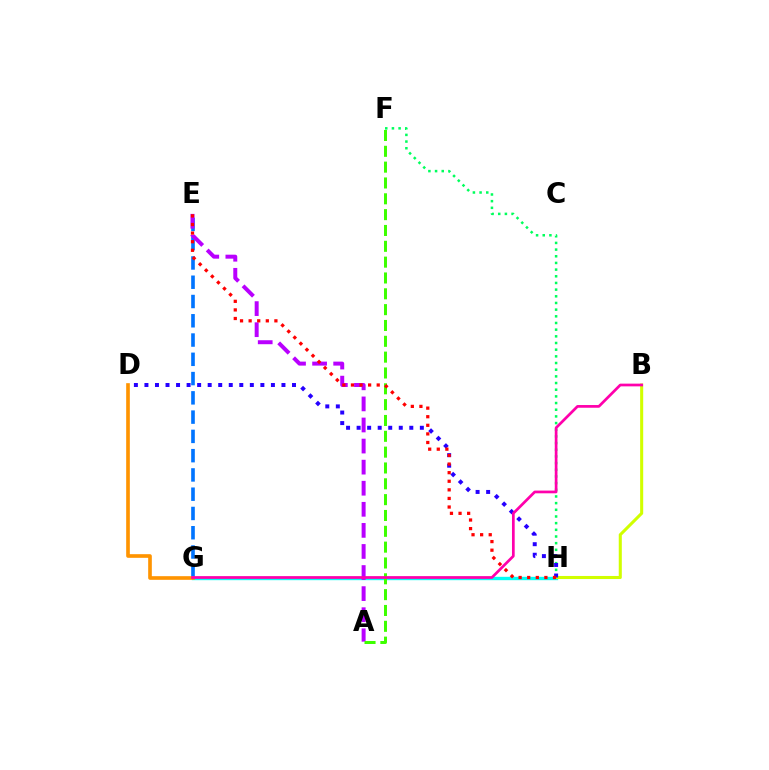{('E', 'G'): [{'color': '#0074ff', 'line_style': 'dashed', 'thickness': 2.62}], ('G', 'H'): [{'color': '#00fff6', 'line_style': 'solid', 'thickness': 2.42}], ('A', 'E'): [{'color': '#b900ff', 'line_style': 'dashed', 'thickness': 2.86}], ('A', 'F'): [{'color': '#3dff00', 'line_style': 'dashed', 'thickness': 2.15}], ('F', 'H'): [{'color': '#00ff5c', 'line_style': 'dotted', 'thickness': 1.81}], ('D', 'G'): [{'color': '#ff9400', 'line_style': 'solid', 'thickness': 2.63}], ('B', 'H'): [{'color': '#d1ff00', 'line_style': 'solid', 'thickness': 2.2}], ('D', 'H'): [{'color': '#2500ff', 'line_style': 'dotted', 'thickness': 2.86}], ('E', 'H'): [{'color': '#ff0000', 'line_style': 'dotted', 'thickness': 2.33}], ('B', 'G'): [{'color': '#ff00ac', 'line_style': 'solid', 'thickness': 1.95}]}